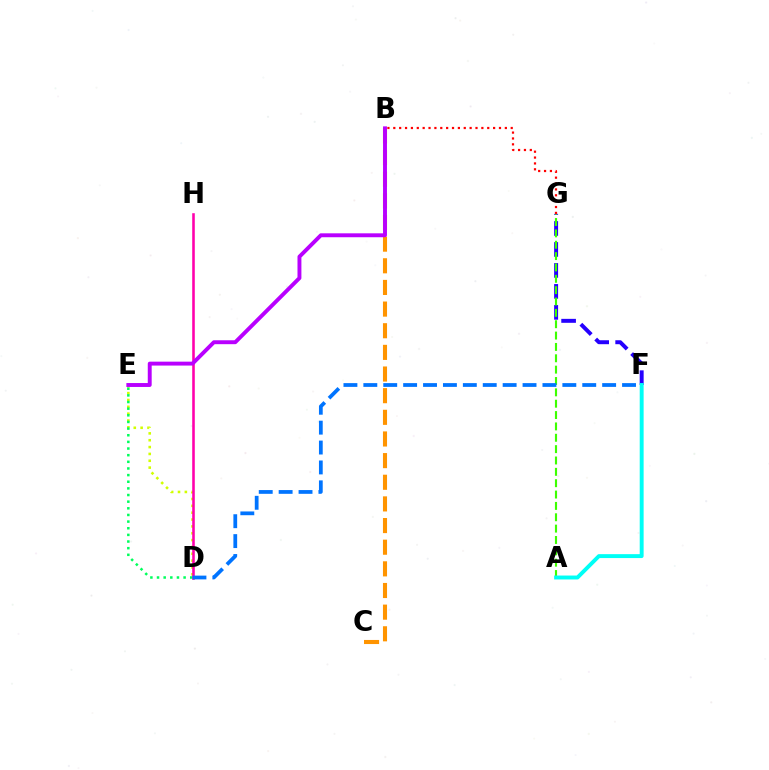{('B', 'C'): [{'color': '#ff9400', 'line_style': 'dashed', 'thickness': 2.94}], ('F', 'G'): [{'color': '#2500ff', 'line_style': 'dashed', 'thickness': 2.85}], ('D', 'E'): [{'color': '#d1ff00', 'line_style': 'dotted', 'thickness': 1.86}, {'color': '#00ff5c', 'line_style': 'dotted', 'thickness': 1.8}], ('D', 'H'): [{'color': '#ff00ac', 'line_style': 'solid', 'thickness': 1.86}], ('A', 'G'): [{'color': '#3dff00', 'line_style': 'dashed', 'thickness': 1.54}], ('B', 'G'): [{'color': '#ff0000', 'line_style': 'dotted', 'thickness': 1.6}], ('B', 'E'): [{'color': '#b900ff', 'line_style': 'solid', 'thickness': 2.82}], ('D', 'F'): [{'color': '#0074ff', 'line_style': 'dashed', 'thickness': 2.7}], ('A', 'F'): [{'color': '#00fff6', 'line_style': 'solid', 'thickness': 2.82}]}